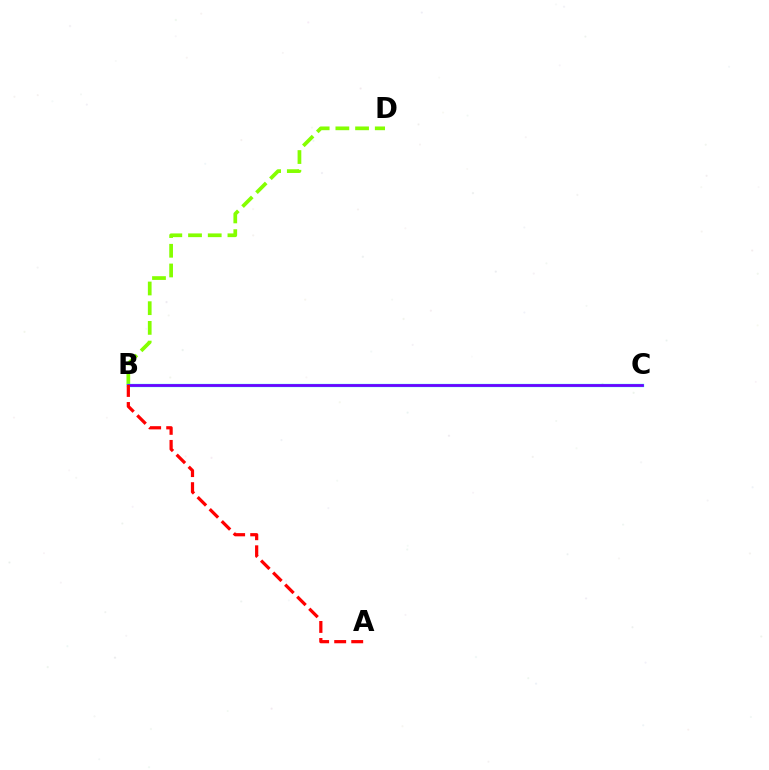{('B', 'D'): [{'color': '#84ff00', 'line_style': 'dashed', 'thickness': 2.68}], ('B', 'C'): [{'color': '#00fff6', 'line_style': 'solid', 'thickness': 2.38}, {'color': '#7200ff', 'line_style': 'solid', 'thickness': 1.97}], ('A', 'B'): [{'color': '#ff0000', 'line_style': 'dashed', 'thickness': 2.31}]}